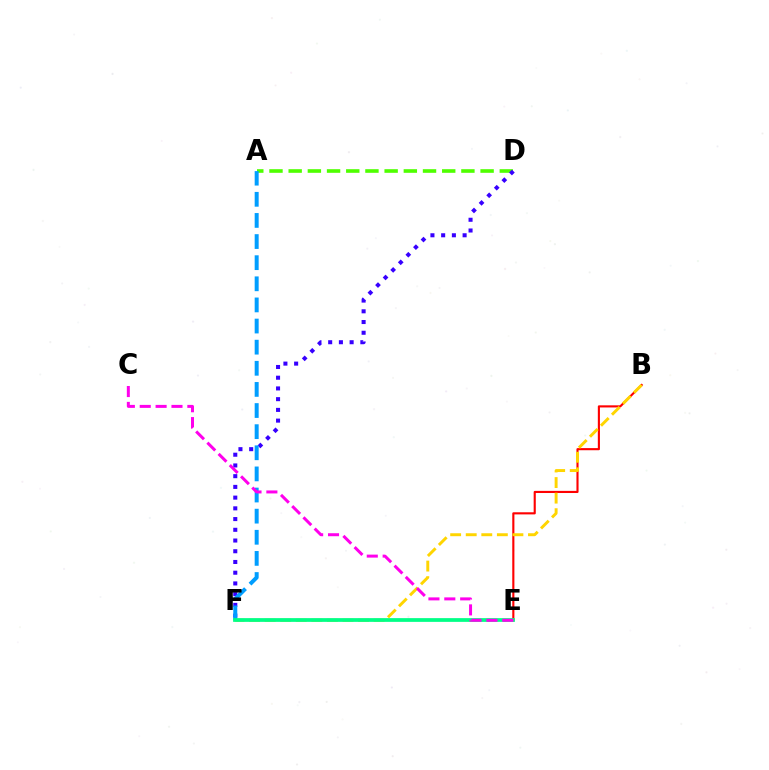{('A', 'D'): [{'color': '#4fff00', 'line_style': 'dashed', 'thickness': 2.61}], ('D', 'F'): [{'color': '#3700ff', 'line_style': 'dotted', 'thickness': 2.91}], ('A', 'F'): [{'color': '#009eff', 'line_style': 'dashed', 'thickness': 2.87}], ('B', 'E'): [{'color': '#ff0000', 'line_style': 'solid', 'thickness': 1.53}], ('B', 'F'): [{'color': '#ffd500', 'line_style': 'dashed', 'thickness': 2.11}], ('E', 'F'): [{'color': '#00ff86', 'line_style': 'solid', 'thickness': 2.7}], ('C', 'E'): [{'color': '#ff00ed', 'line_style': 'dashed', 'thickness': 2.16}]}